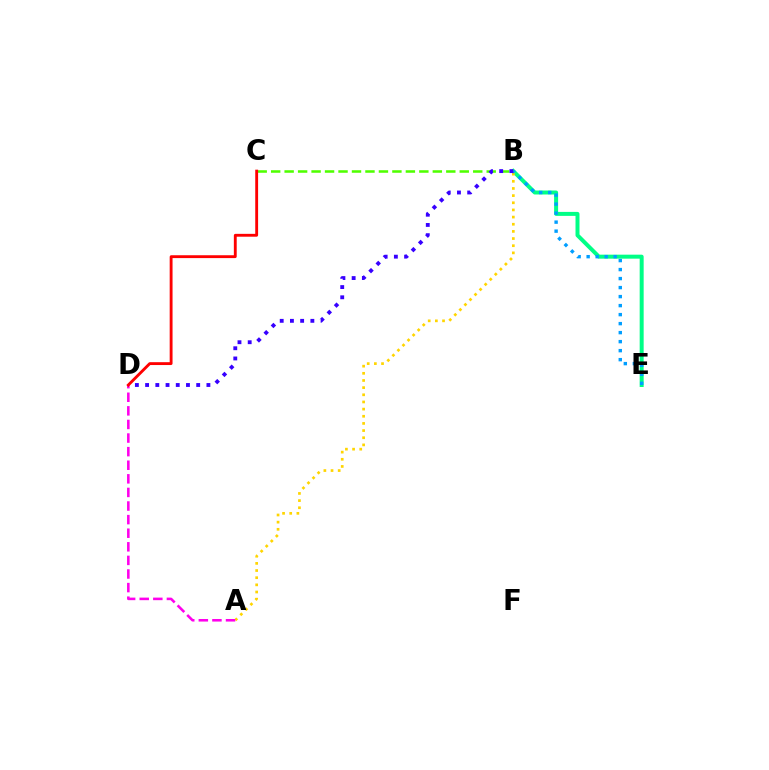{('B', 'C'): [{'color': '#4fff00', 'line_style': 'dashed', 'thickness': 1.83}], ('B', 'E'): [{'color': '#00ff86', 'line_style': 'solid', 'thickness': 2.87}, {'color': '#009eff', 'line_style': 'dotted', 'thickness': 2.45}], ('A', 'B'): [{'color': '#ffd500', 'line_style': 'dotted', 'thickness': 1.94}], ('A', 'D'): [{'color': '#ff00ed', 'line_style': 'dashed', 'thickness': 1.85}], ('B', 'D'): [{'color': '#3700ff', 'line_style': 'dotted', 'thickness': 2.78}], ('C', 'D'): [{'color': '#ff0000', 'line_style': 'solid', 'thickness': 2.06}]}